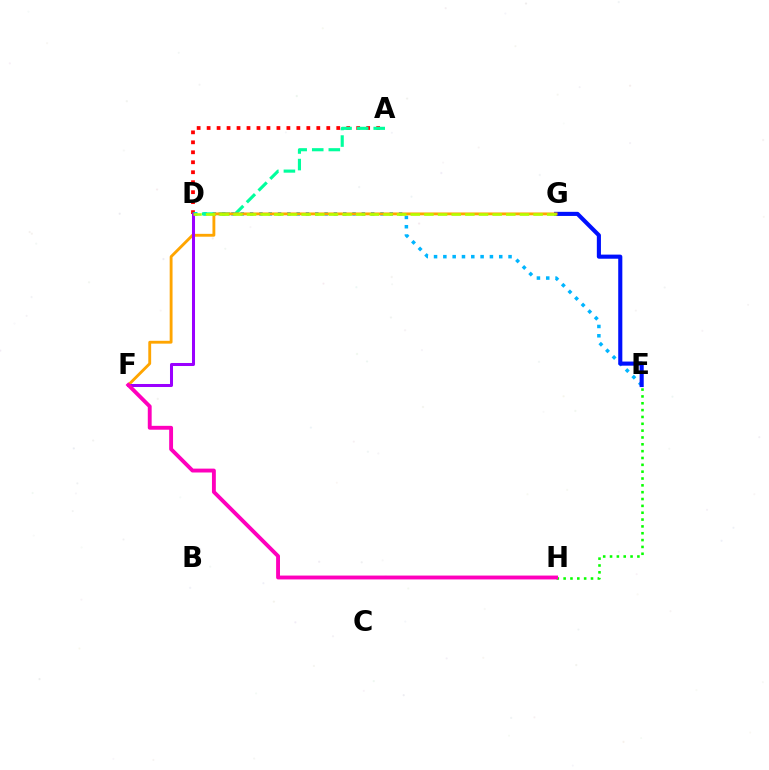{('A', 'D'): [{'color': '#ff0000', 'line_style': 'dotted', 'thickness': 2.71}, {'color': '#00ff9d', 'line_style': 'dashed', 'thickness': 2.25}], ('D', 'E'): [{'color': '#00b5ff', 'line_style': 'dotted', 'thickness': 2.53}], ('E', 'G'): [{'color': '#0010ff', 'line_style': 'solid', 'thickness': 2.96}], ('F', 'G'): [{'color': '#ffa500', 'line_style': 'solid', 'thickness': 2.05}], ('E', 'H'): [{'color': '#08ff00', 'line_style': 'dotted', 'thickness': 1.86}], ('D', 'F'): [{'color': '#9b00ff', 'line_style': 'solid', 'thickness': 2.18}], ('D', 'G'): [{'color': '#b3ff00', 'line_style': 'dashed', 'thickness': 1.85}], ('F', 'H'): [{'color': '#ff00bd', 'line_style': 'solid', 'thickness': 2.79}]}